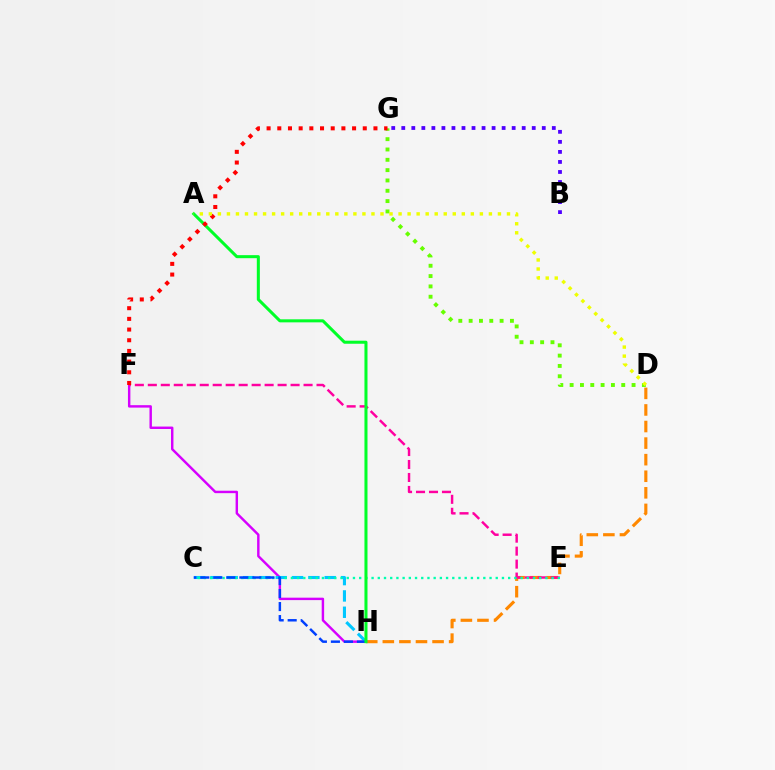{('D', 'H'): [{'color': '#ff8800', 'line_style': 'dashed', 'thickness': 2.25}], ('D', 'G'): [{'color': '#66ff00', 'line_style': 'dotted', 'thickness': 2.8}], ('F', 'H'): [{'color': '#d600ff', 'line_style': 'solid', 'thickness': 1.75}], ('C', 'H'): [{'color': '#00c7ff', 'line_style': 'dashed', 'thickness': 2.22}, {'color': '#003fff', 'line_style': 'dashed', 'thickness': 1.77}], ('E', 'F'): [{'color': '#ff00a0', 'line_style': 'dashed', 'thickness': 1.76}], ('C', 'E'): [{'color': '#00ffaf', 'line_style': 'dotted', 'thickness': 1.69}], ('A', 'H'): [{'color': '#00ff27', 'line_style': 'solid', 'thickness': 2.19}], ('F', 'G'): [{'color': '#ff0000', 'line_style': 'dotted', 'thickness': 2.9}], ('B', 'G'): [{'color': '#4f00ff', 'line_style': 'dotted', 'thickness': 2.73}], ('A', 'D'): [{'color': '#eeff00', 'line_style': 'dotted', 'thickness': 2.45}]}